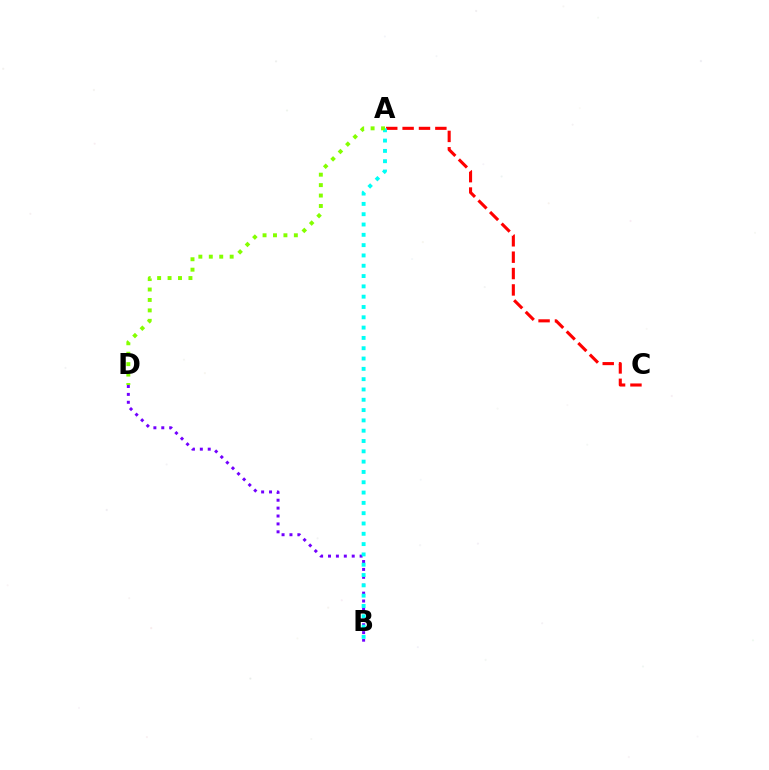{('A', 'C'): [{'color': '#ff0000', 'line_style': 'dashed', 'thickness': 2.22}], ('B', 'D'): [{'color': '#7200ff', 'line_style': 'dotted', 'thickness': 2.15}], ('A', 'B'): [{'color': '#00fff6', 'line_style': 'dotted', 'thickness': 2.8}], ('A', 'D'): [{'color': '#84ff00', 'line_style': 'dotted', 'thickness': 2.84}]}